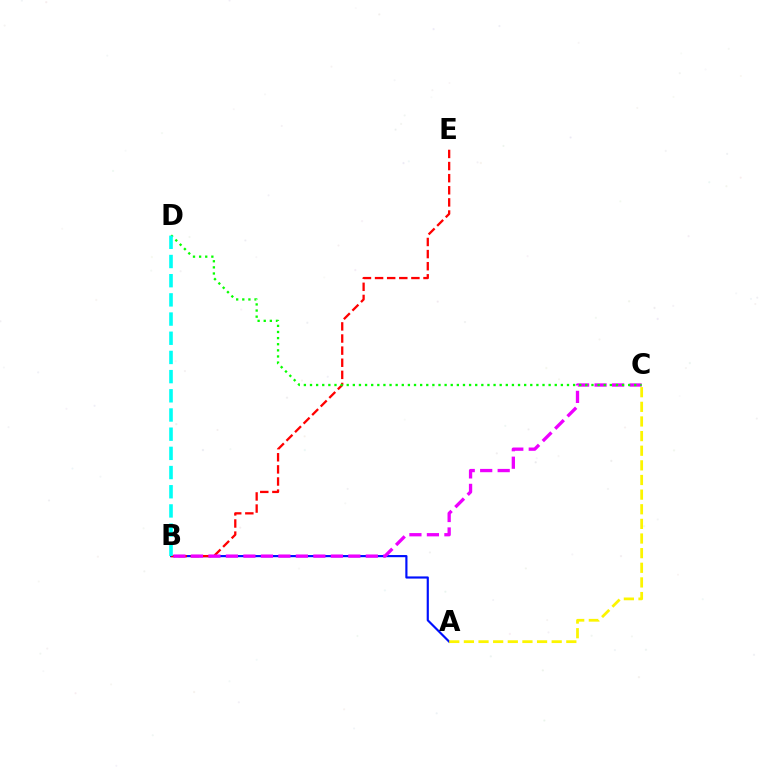{('A', 'B'): [{'color': '#0010ff', 'line_style': 'solid', 'thickness': 1.56}], ('A', 'C'): [{'color': '#fcf500', 'line_style': 'dashed', 'thickness': 1.99}], ('B', 'E'): [{'color': '#ff0000', 'line_style': 'dashed', 'thickness': 1.65}], ('B', 'C'): [{'color': '#ee00ff', 'line_style': 'dashed', 'thickness': 2.38}], ('C', 'D'): [{'color': '#08ff00', 'line_style': 'dotted', 'thickness': 1.66}], ('B', 'D'): [{'color': '#00fff6', 'line_style': 'dashed', 'thickness': 2.61}]}